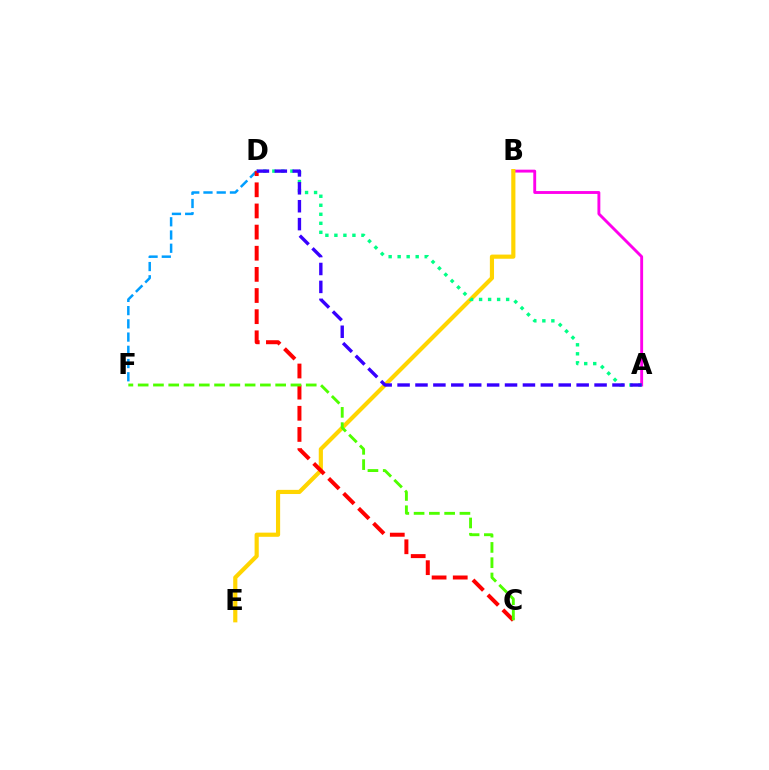{('D', 'F'): [{'color': '#009eff', 'line_style': 'dashed', 'thickness': 1.8}], ('A', 'B'): [{'color': '#ff00ed', 'line_style': 'solid', 'thickness': 2.08}], ('B', 'E'): [{'color': '#ffd500', 'line_style': 'solid', 'thickness': 3.0}], ('A', 'D'): [{'color': '#00ff86', 'line_style': 'dotted', 'thickness': 2.45}, {'color': '#3700ff', 'line_style': 'dashed', 'thickness': 2.43}], ('C', 'D'): [{'color': '#ff0000', 'line_style': 'dashed', 'thickness': 2.87}], ('C', 'F'): [{'color': '#4fff00', 'line_style': 'dashed', 'thickness': 2.08}]}